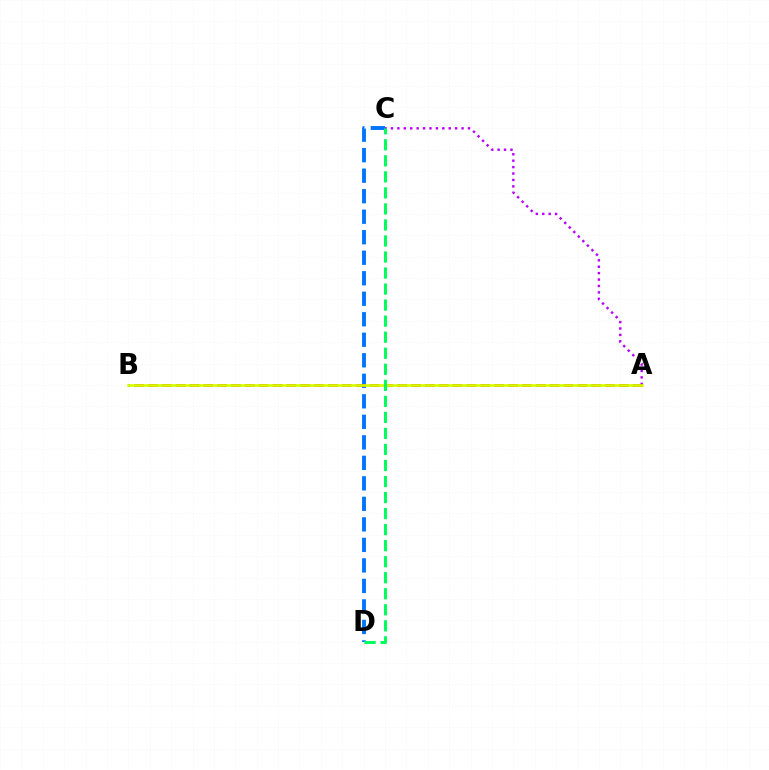{('C', 'D'): [{'color': '#0074ff', 'line_style': 'dashed', 'thickness': 2.79}, {'color': '#00ff5c', 'line_style': 'dashed', 'thickness': 2.18}], ('A', 'C'): [{'color': '#b900ff', 'line_style': 'dotted', 'thickness': 1.74}], ('A', 'B'): [{'color': '#ff0000', 'line_style': 'dashed', 'thickness': 1.88}, {'color': '#d1ff00', 'line_style': 'solid', 'thickness': 1.9}]}